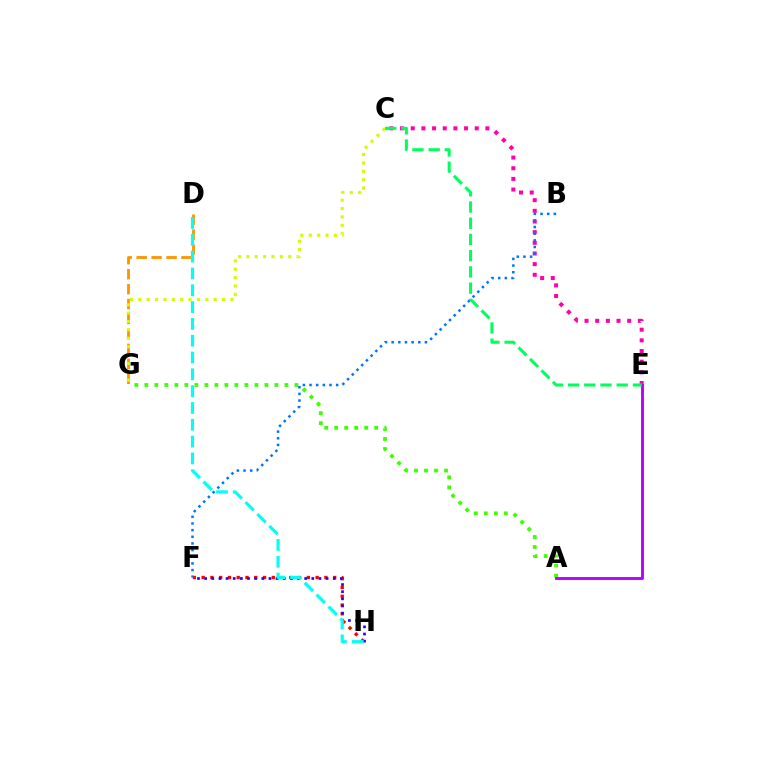{('F', 'H'): [{'color': '#ff0000', 'line_style': 'dotted', 'thickness': 2.38}, {'color': '#2500ff', 'line_style': 'dotted', 'thickness': 1.94}], ('A', 'G'): [{'color': '#3dff00', 'line_style': 'dotted', 'thickness': 2.72}], ('C', 'E'): [{'color': '#ff00ac', 'line_style': 'dotted', 'thickness': 2.9}, {'color': '#00ff5c', 'line_style': 'dashed', 'thickness': 2.2}], ('D', 'G'): [{'color': '#ff9400', 'line_style': 'dashed', 'thickness': 2.03}], ('B', 'F'): [{'color': '#0074ff', 'line_style': 'dotted', 'thickness': 1.81}], ('C', 'G'): [{'color': '#d1ff00', 'line_style': 'dotted', 'thickness': 2.28}], ('D', 'H'): [{'color': '#00fff6', 'line_style': 'dashed', 'thickness': 2.28}], ('A', 'E'): [{'color': '#b900ff', 'line_style': 'solid', 'thickness': 2.07}]}